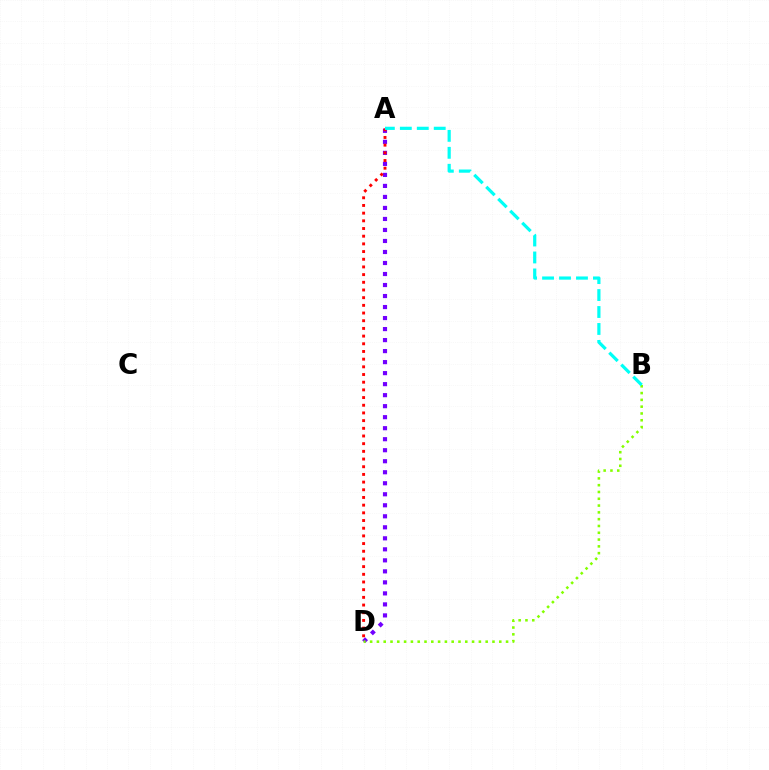{('A', 'D'): [{'color': '#7200ff', 'line_style': 'dotted', 'thickness': 2.99}, {'color': '#ff0000', 'line_style': 'dotted', 'thickness': 2.09}], ('B', 'D'): [{'color': '#84ff00', 'line_style': 'dotted', 'thickness': 1.85}], ('A', 'B'): [{'color': '#00fff6', 'line_style': 'dashed', 'thickness': 2.3}]}